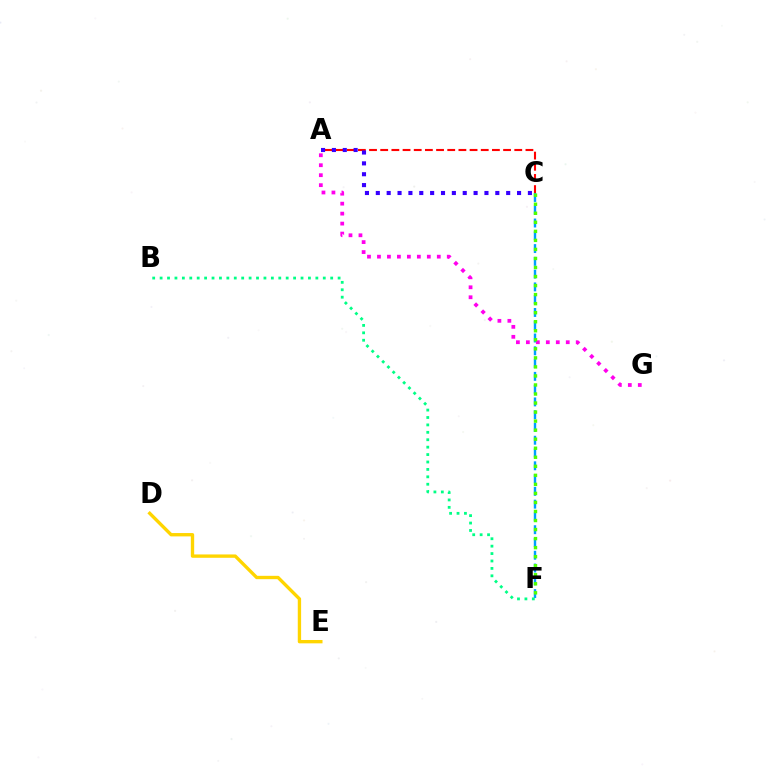{('C', 'F'): [{'color': '#009eff', 'line_style': 'dashed', 'thickness': 1.74}, {'color': '#4fff00', 'line_style': 'dotted', 'thickness': 2.46}], ('B', 'F'): [{'color': '#00ff86', 'line_style': 'dotted', 'thickness': 2.02}], ('D', 'E'): [{'color': '#ffd500', 'line_style': 'solid', 'thickness': 2.41}], ('A', 'C'): [{'color': '#ff0000', 'line_style': 'dashed', 'thickness': 1.52}, {'color': '#3700ff', 'line_style': 'dotted', 'thickness': 2.95}], ('A', 'G'): [{'color': '#ff00ed', 'line_style': 'dotted', 'thickness': 2.71}]}